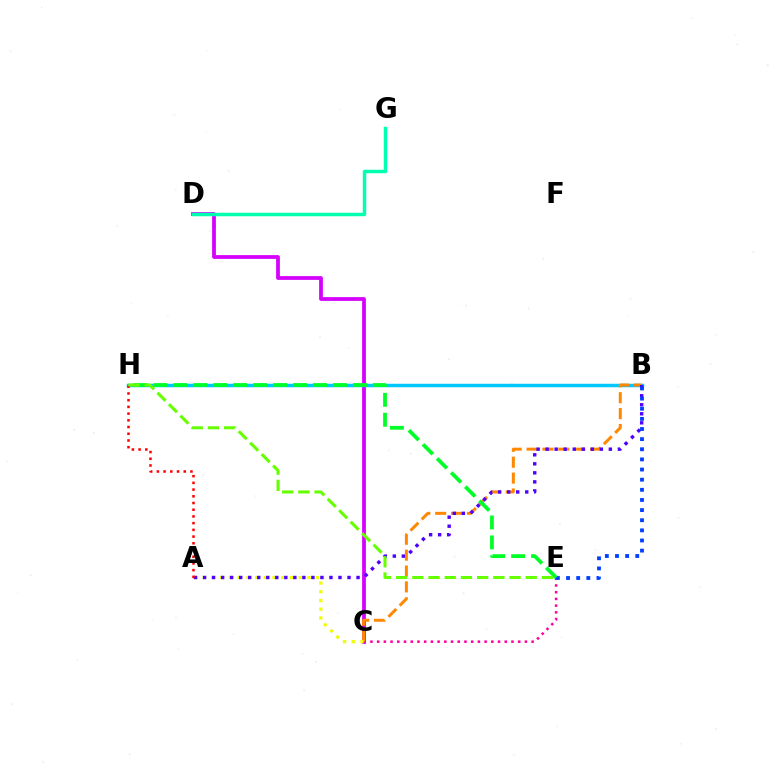{('C', 'D'): [{'color': '#d600ff', 'line_style': 'solid', 'thickness': 2.71}], ('B', 'H'): [{'color': '#00c7ff', 'line_style': 'solid', 'thickness': 2.5}], ('D', 'G'): [{'color': '#00ffaf', 'line_style': 'solid', 'thickness': 2.5}], ('C', 'E'): [{'color': '#ff00a0', 'line_style': 'dotted', 'thickness': 1.82}], ('B', 'C'): [{'color': '#ff8800', 'line_style': 'dashed', 'thickness': 2.16}], ('A', 'C'): [{'color': '#eeff00', 'line_style': 'dotted', 'thickness': 2.37}], ('A', 'B'): [{'color': '#4f00ff', 'line_style': 'dotted', 'thickness': 2.45}], ('B', 'E'): [{'color': '#003fff', 'line_style': 'dotted', 'thickness': 2.75}], ('E', 'H'): [{'color': '#00ff27', 'line_style': 'dashed', 'thickness': 2.71}, {'color': '#66ff00', 'line_style': 'dashed', 'thickness': 2.2}], ('A', 'H'): [{'color': '#ff0000', 'line_style': 'dotted', 'thickness': 1.82}]}